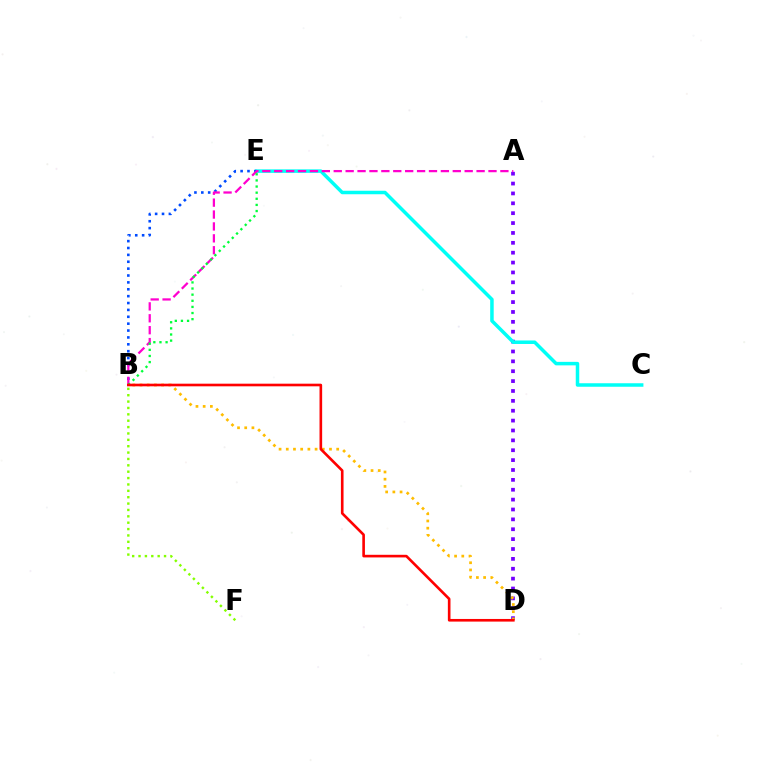{('A', 'D'): [{'color': '#7200ff', 'line_style': 'dotted', 'thickness': 2.68}], ('B', 'D'): [{'color': '#ffbd00', 'line_style': 'dotted', 'thickness': 1.96}, {'color': '#ff0000', 'line_style': 'solid', 'thickness': 1.9}], ('C', 'E'): [{'color': '#00fff6', 'line_style': 'solid', 'thickness': 2.52}], ('B', 'E'): [{'color': '#004bff', 'line_style': 'dotted', 'thickness': 1.87}, {'color': '#00ff39', 'line_style': 'dotted', 'thickness': 1.66}], ('A', 'B'): [{'color': '#ff00cf', 'line_style': 'dashed', 'thickness': 1.62}], ('B', 'F'): [{'color': '#84ff00', 'line_style': 'dotted', 'thickness': 1.73}]}